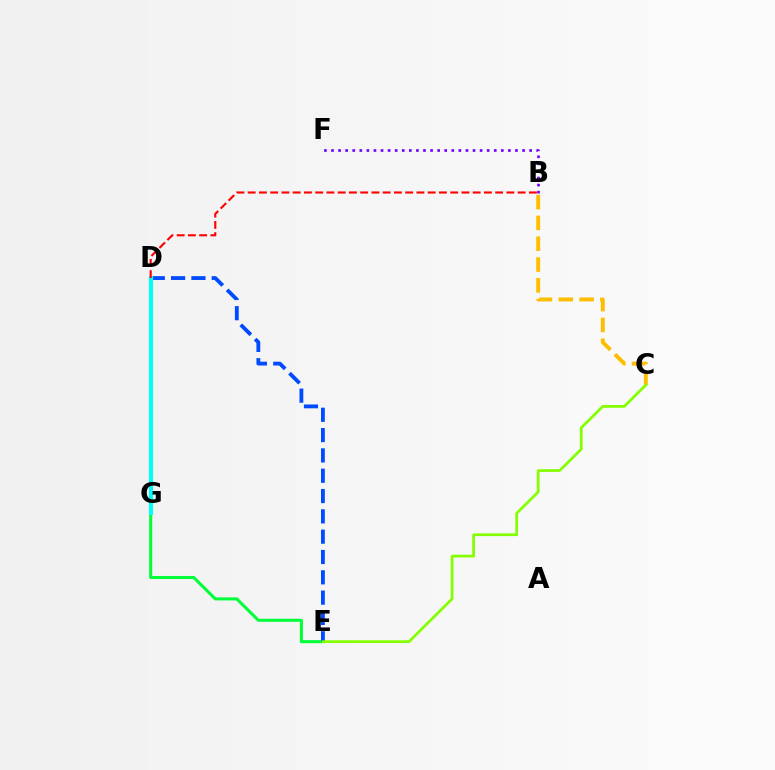{('B', 'F'): [{'color': '#7200ff', 'line_style': 'dotted', 'thickness': 1.92}], ('E', 'G'): [{'color': '#00ff39', 'line_style': 'solid', 'thickness': 2.2}], ('D', 'E'): [{'color': '#004bff', 'line_style': 'dashed', 'thickness': 2.76}], ('D', 'G'): [{'color': '#ff00cf', 'line_style': 'dotted', 'thickness': 1.76}, {'color': '#00fff6', 'line_style': 'solid', 'thickness': 2.93}], ('B', 'C'): [{'color': '#ffbd00', 'line_style': 'dashed', 'thickness': 2.83}], ('C', 'E'): [{'color': '#84ff00', 'line_style': 'solid', 'thickness': 1.97}], ('B', 'D'): [{'color': '#ff0000', 'line_style': 'dashed', 'thickness': 1.53}]}